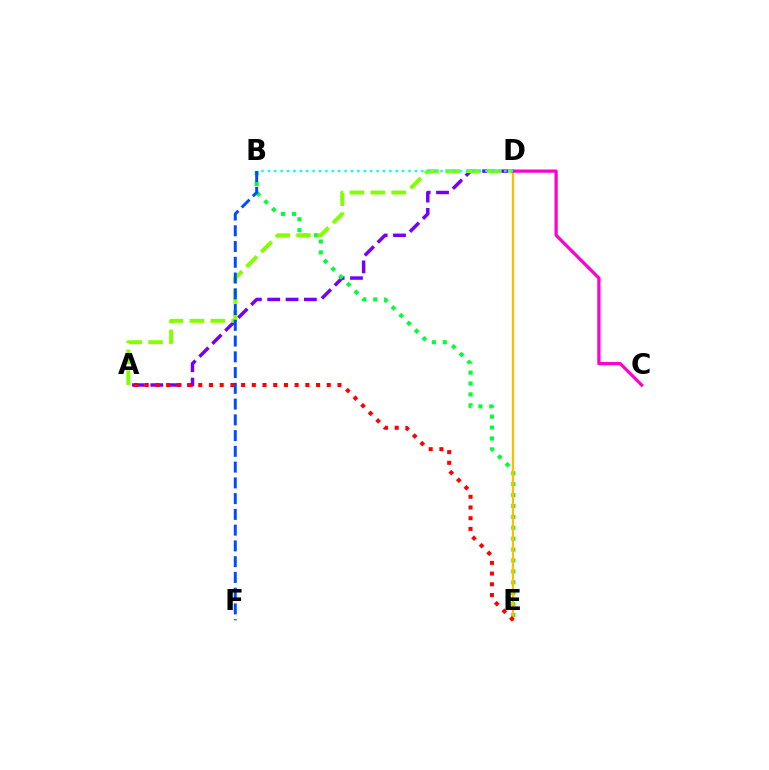{('A', 'D'): [{'color': '#7200ff', 'line_style': 'dashed', 'thickness': 2.49}, {'color': '#84ff00', 'line_style': 'dashed', 'thickness': 2.84}], ('B', 'E'): [{'color': '#00ff39', 'line_style': 'dotted', 'thickness': 2.96}], ('D', 'E'): [{'color': '#ffbd00', 'line_style': 'solid', 'thickness': 1.63}], ('C', 'D'): [{'color': '#ff00cf', 'line_style': 'solid', 'thickness': 2.33}], ('B', 'D'): [{'color': '#00fff6', 'line_style': 'dotted', 'thickness': 1.74}], ('B', 'F'): [{'color': '#004bff', 'line_style': 'dashed', 'thickness': 2.14}], ('A', 'E'): [{'color': '#ff0000', 'line_style': 'dotted', 'thickness': 2.91}]}